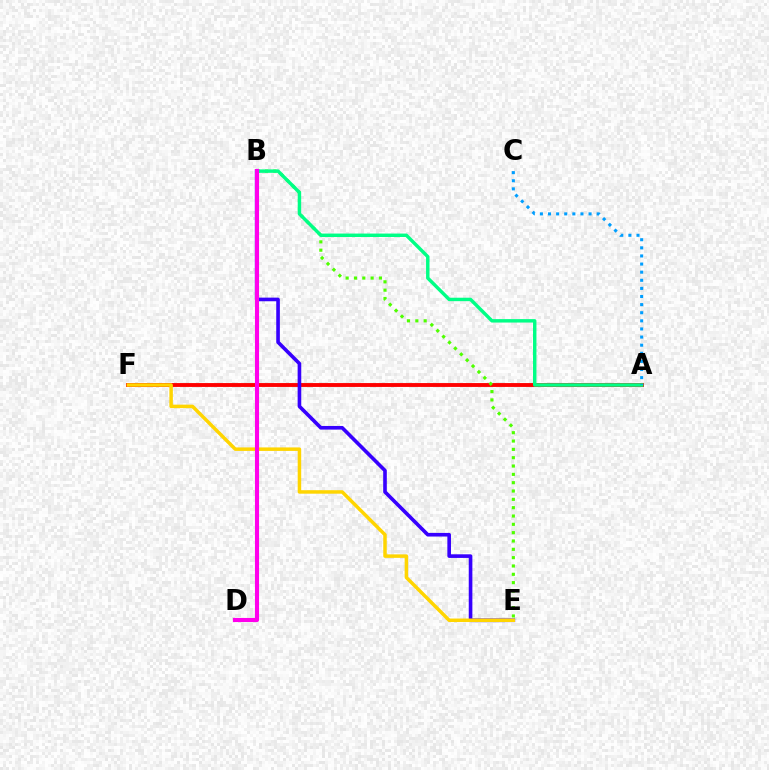{('A', 'F'): [{'color': '#ff0000', 'line_style': 'solid', 'thickness': 2.78}], ('B', 'E'): [{'color': '#4fff00', 'line_style': 'dotted', 'thickness': 2.26}, {'color': '#3700ff', 'line_style': 'solid', 'thickness': 2.61}], ('A', 'B'): [{'color': '#00ff86', 'line_style': 'solid', 'thickness': 2.47}], ('A', 'C'): [{'color': '#009eff', 'line_style': 'dotted', 'thickness': 2.2}], ('E', 'F'): [{'color': '#ffd500', 'line_style': 'solid', 'thickness': 2.51}], ('B', 'D'): [{'color': '#ff00ed', 'line_style': 'solid', 'thickness': 2.95}]}